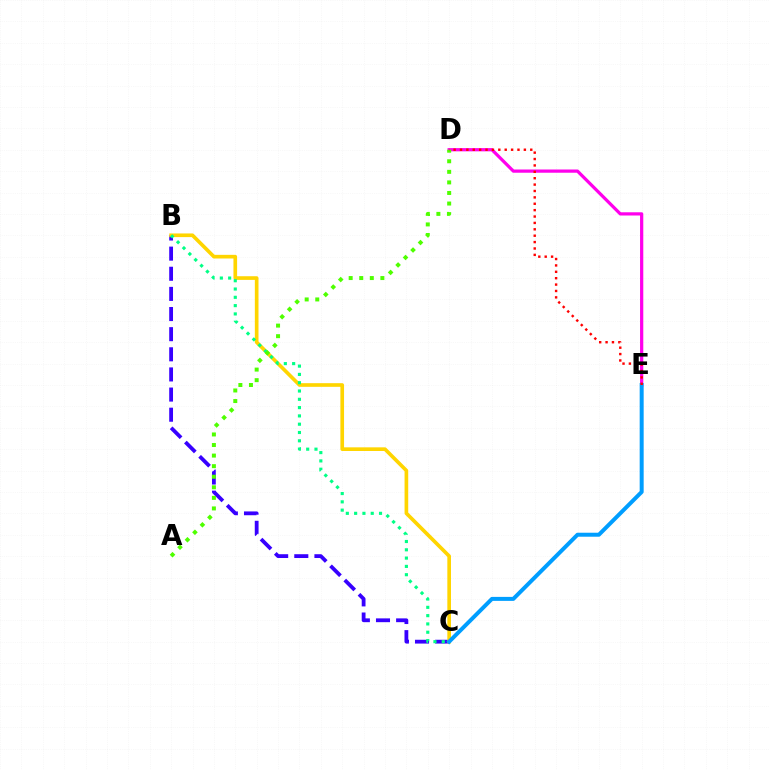{('B', 'C'): [{'color': '#3700ff', 'line_style': 'dashed', 'thickness': 2.74}, {'color': '#ffd500', 'line_style': 'solid', 'thickness': 2.63}, {'color': '#00ff86', 'line_style': 'dotted', 'thickness': 2.25}], ('D', 'E'): [{'color': '#ff00ed', 'line_style': 'solid', 'thickness': 2.33}, {'color': '#ff0000', 'line_style': 'dotted', 'thickness': 1.74}], ('C', 'E'): [{'color': '#009eff', 'line_style': 'solid', 'thickness': 2.87}], ('A', 'D'): [{'color': '#4fff00', 'line_style': 'dotted', 'thickness': 2.87}]}